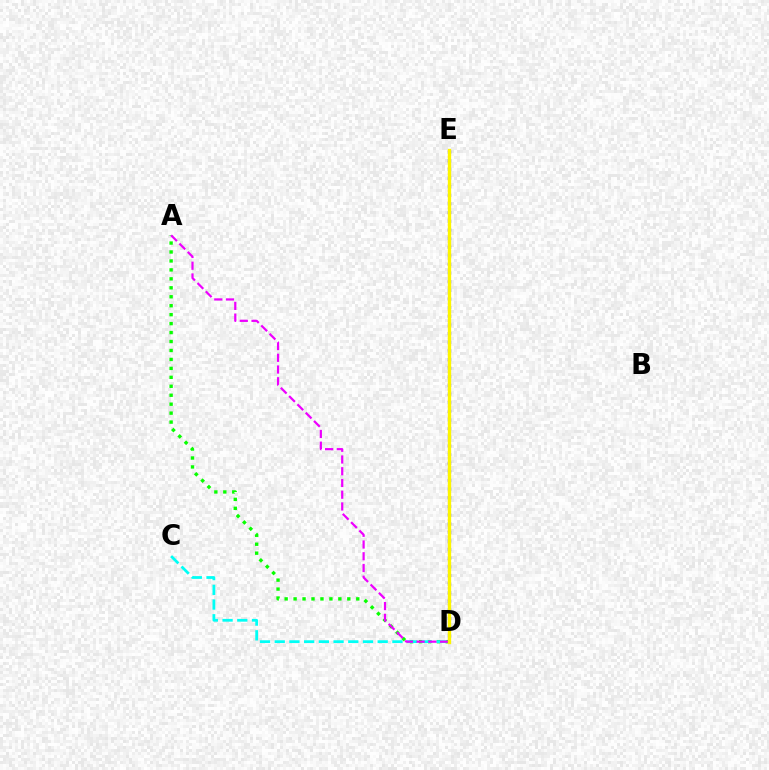{('A', 'D'): [{'color': '#08ff00', 'line_style': 'dotted', 'thickness': 2.43}, {'color': '#ee00ff', 'line_style': 'dashed', 'thickness': 1.59}], ('C', 'D'): [{'color': '#00fff6', 'line_style': 'dashed', 'thickness': 2.0}], ('D', 'E'): [{'color': '#0010ff', 'line_style': 'dotted', 'thickness': 2.35}, {'color': '#ff0000', 'line_style': 'dotted', 'thickness': 1.54}, {'color': '#fcf500', 'line_style': 'solid', 'thickness': 2.38}]}